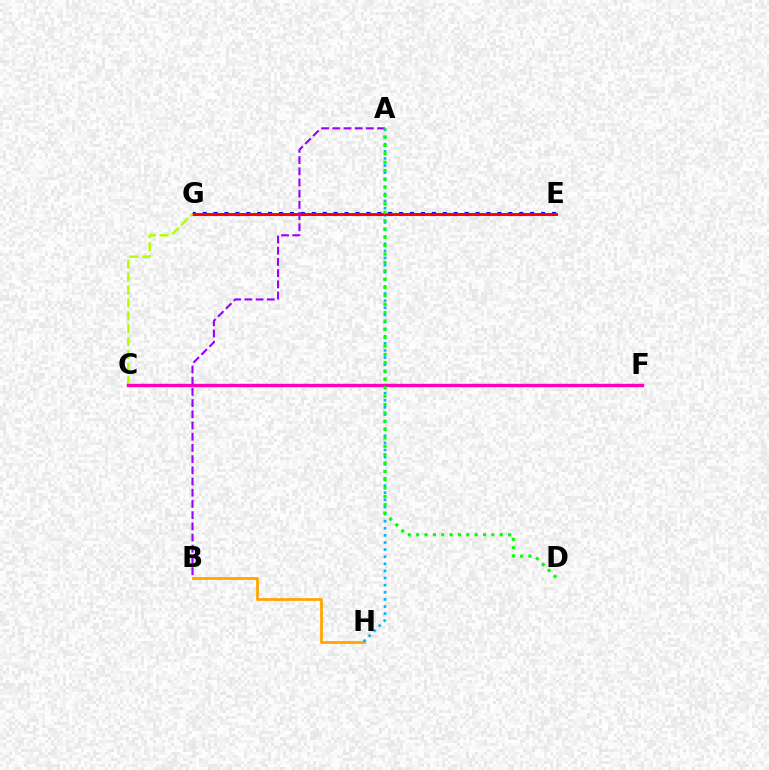{('E', 'G'): [{'color': '#0010ff', 'line_style': 'dotted', 'thickness': 2.97}, {'color': '#ff0000', 'line_style': 'solid', 'thickness': 2.11}], ('B', 'H'): [{'color': '#ffa500', 'line_style': 'solid', 'thickness': 1.97}], ('A', 'H'): [{'color': '#00b5ff', 'line_style': 'dotted', 'thickness': 1.93}], ('C', 'G'): [{'color': '#b3ff00', 'line_style': 'dashed', 'thickness': 1.76}], ('C', 'F'): [{'color': '#00ff9d', 'line_style': 'dashed', 'thickness': 2.04}, {'color': '#ff00bd', 'line_style': 'solid', 'thickness': 2.46}], ('A', 'B'): [{'color': '#9b00ff', 'line_style': 'dashed', 'thickness': 1.52}], ('A', 'D'): [{'color': '#08ff00', 'line_style': 'dotted', 'thickness': 2.27}]}